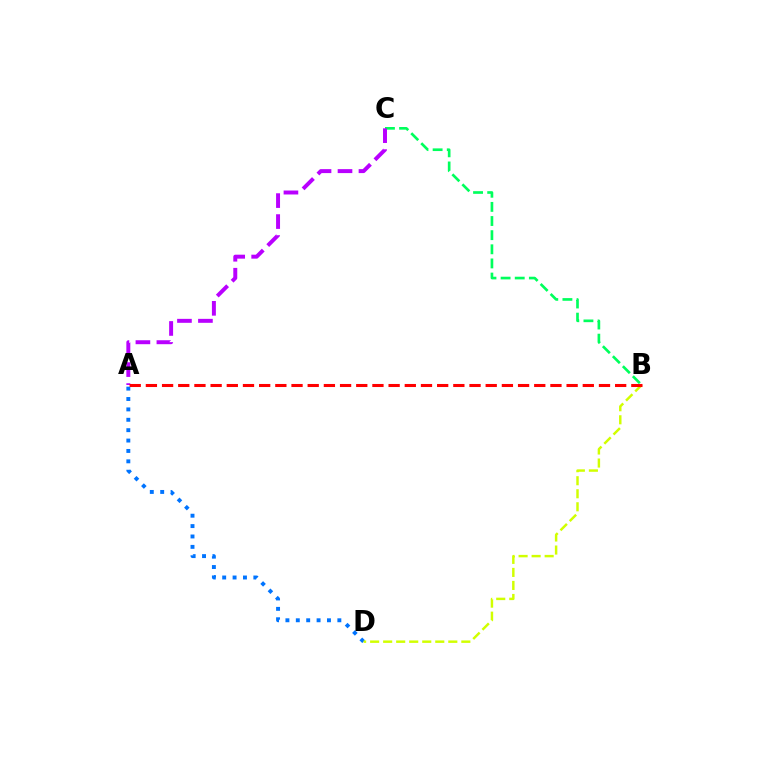{('B', 'C'): [{'color': '#00ff5c', 'line_style': 'dashed', 'thickness': 1.92}], ('A', 'C'): [{'color': '#b900ff', 'line_style': 'dashed', 'thickness': 2.85}], ('A', 'D'): [{'color': '#0074ff', 'line_style': 'dotted', 'thickness': 2.82}], ('B', 'D'): [{'color': '#d1ff00', 'line_style': 'dashed', 'thickness': 1.77}], ('A', 'B'): [{'color': '#ff0000', 'line_style': 'dashed', 'thickness': 2.2}]}